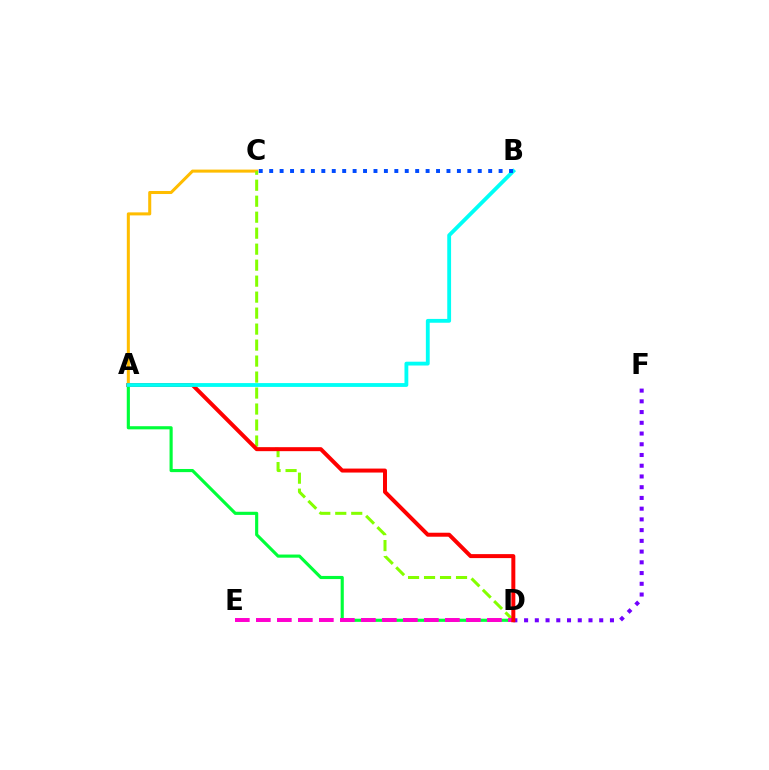{('A', 'C'): [{'color': '#ffbd00', 'line_style': 'solid', 'thickness': 2.19}], ('D', 'F'): [{'color': '#7200ff', 'line_style': 'dotted', 'thickness': 2.92}], ('A', 'D'): [{'color': '#00ff39', 'line_style': 'solid', 'thickness': 2.26}, {'color': '#ff0000', 'line_style': 'solid', 'thickness': 2.87}], ('C', 'D'): [{'color': '#84ff00', 'line_style': 'dashed', 'thickness': 2.17}], ('D', 'E'): [{'color': '#ff00cf', 'line_style': 'dashed', 'thickness': 2.85}], ('A', 'B'): [{'color': '#00fff6', 'line_style': 'solid', 'thickness': 2.76}], ('B', 'C'): [{'color': '#004bff', 'line_style': 'dotted', 'thickness': 2.83}]}